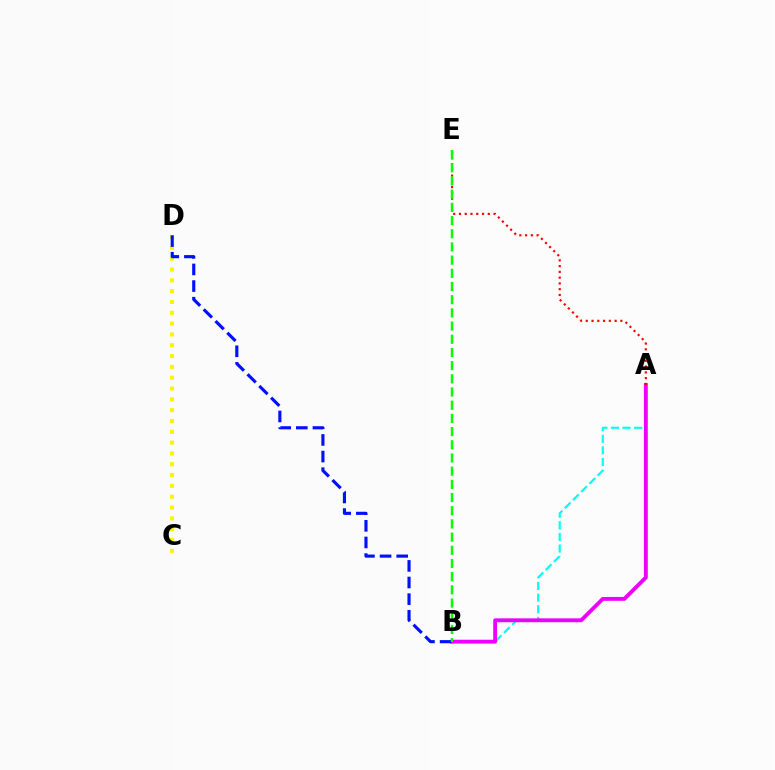{('C', 'D'): [{'color': '#fcf500', 'line_style': 'dotted', 'thickness': 2.94}], ('A', 'B'): [{'color': '#00fff6', 'line_style': 'dashed', 'thickness': 1.58}, {'color': '#ee00ff', 'line_style': 'solid', 'thickness': 2.78}], ('A', 'E'): [{'color': '#ff0000', 'line_style': 'dotted', 'thickness': 1.57}], ('B', 'D'): [{'color': '#0010ff', 'line_style': 'dashed', 'thickness': 2.26}], ('B', 'E'): [{'color': '#08ff00', 'line_style': 'dashed', 'thickness': 1.79}]}